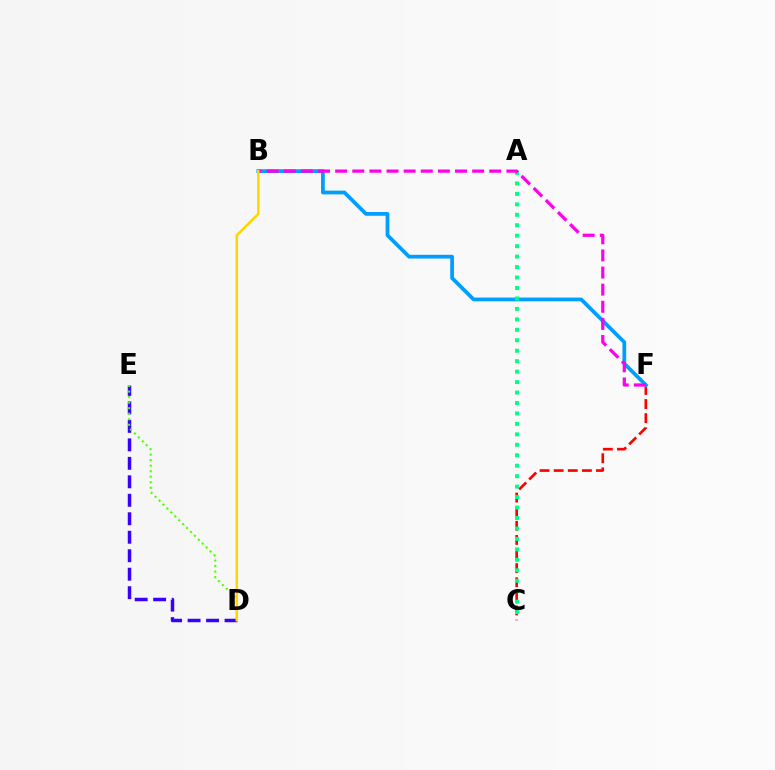{('C', 'F'): [{'color': '#ff0000', 'line_style': 'dashed', 'thickness': 1.92}], ('D', 'E'): [{'color': '#3700ff', 'line_style': 'dashed', 'thickness': 2.51}, {'color': '#4fff00', 'line_style': 'dotted', 'thickness': 1.5}], ('B', 'F'): [{'color': '#009eff', 'line_style': 'solid', 'thickness': 2.7}, {'color': '#ff00ed', 'line_style': 'dashed', 'thickness': 2.33}], ('A', 'C'): [{'color': '#00ff86', 'line_style': 'dotted', 'thickness': 2.84}], ('B', 'D'): [{'color': '#ffd500', 'line_style': 'solid', 'thickness': 1.77}]}